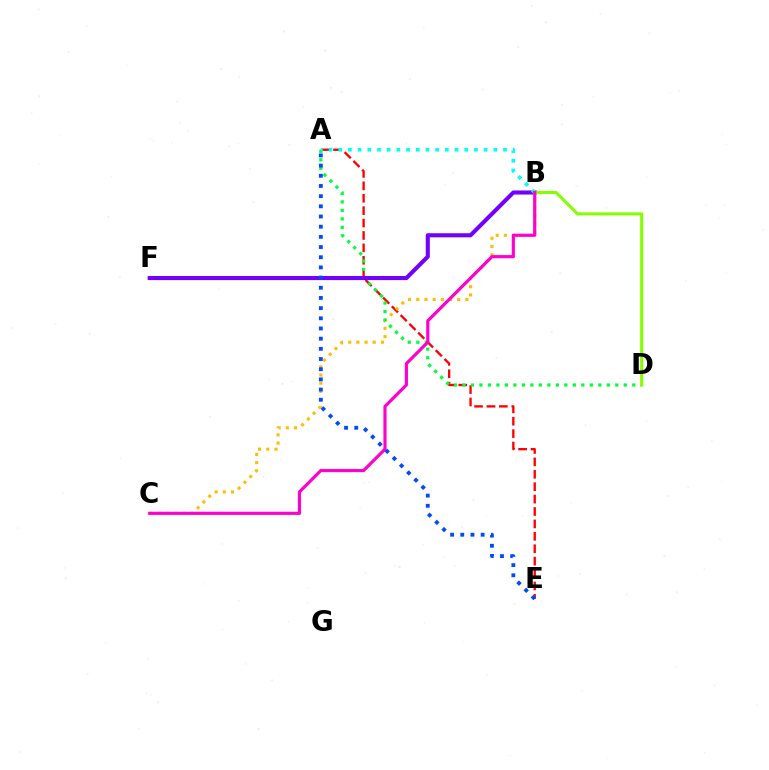{('A', 'E'): [{'color': '#ff0000', 'line_style': 'dashed', 'thickness': 1.69}, {'color': '#004bff', 'line_style': 'dotted', 'thickness': 2.77}], ('B', 'C'): [{'color': '#ffbd00', 'line_style': 'dotted', 'thickness': 2.23}, {'color': '#ff00cf', 'line_style': 'solid', 'thickness': 2.28}], ('A', 'D'): [{'color': '#00ff39', 'line_style': 'dotted', 'thickness': 2.31}], ('B', 'F'): [{'color': '#7200ff', 'line_style': 'solid', 'thickness': 2.94}], ('A', 'B'): [{'color': '#00fff6', 'line_style': 'dotted', 'thickness': 2.63}], ('B', 'D'): [{'color': '#84ff00', 'line_style': 'solid', 'thickness': 2.21}]}